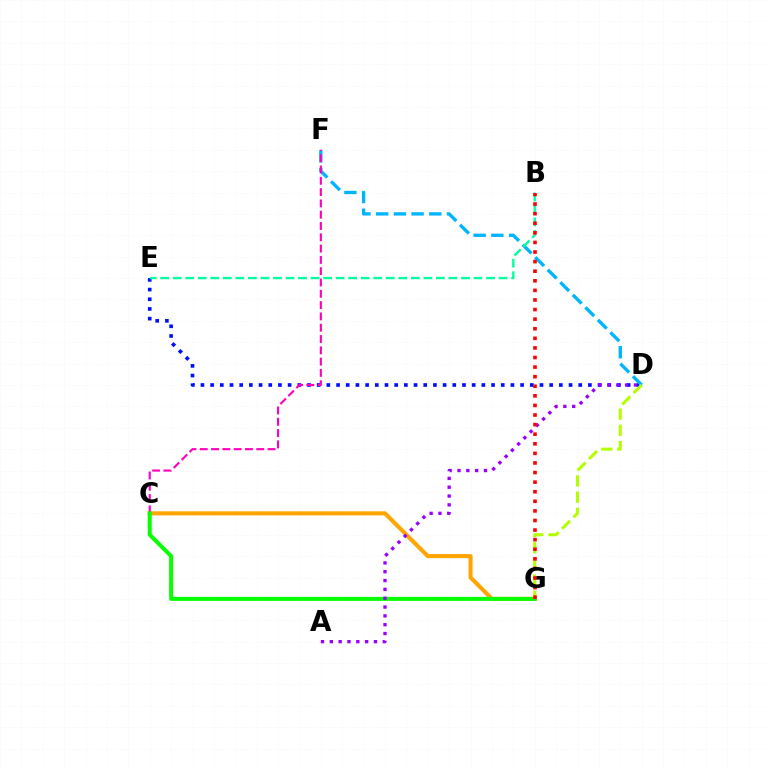{('D', 'E'): [{'color': '#0010ff', 'line_style': 'dotted', 'thickness': 2.63}], ('D', 'F'): [{'color': '#00b5ff', 'line_style': 'dashed', 'thickness': 2.41}], ('C', 'G'): [{'color': '#ffa500', 'line_style': 'solid', 'thickness': 2.94}, {'color': '#08ff00', 'line_style': 'solid', 'thickness': 2.87}], ('C', 'F'): [{'color': '#ff00bd', 'line_style': 'dashed', 'thickness': 1.54}], ('B', 'E'): [{'color': '#00ff9d', 'line_style': 'dashed', 'thickness': 1.7}], ('D', 'G'): [{'color': '#b3ff00', 'line_style': 'dashed', 'thickness': 2.2}], ('A', 'D'): [{'color': '#9b00ff', 'line_style': 'dotted', 'thickness': 2.4}], ('B', 'G'): [{'color': '#ff0000', 'line_style': 'dotted', 'thickness': 2.61}]}